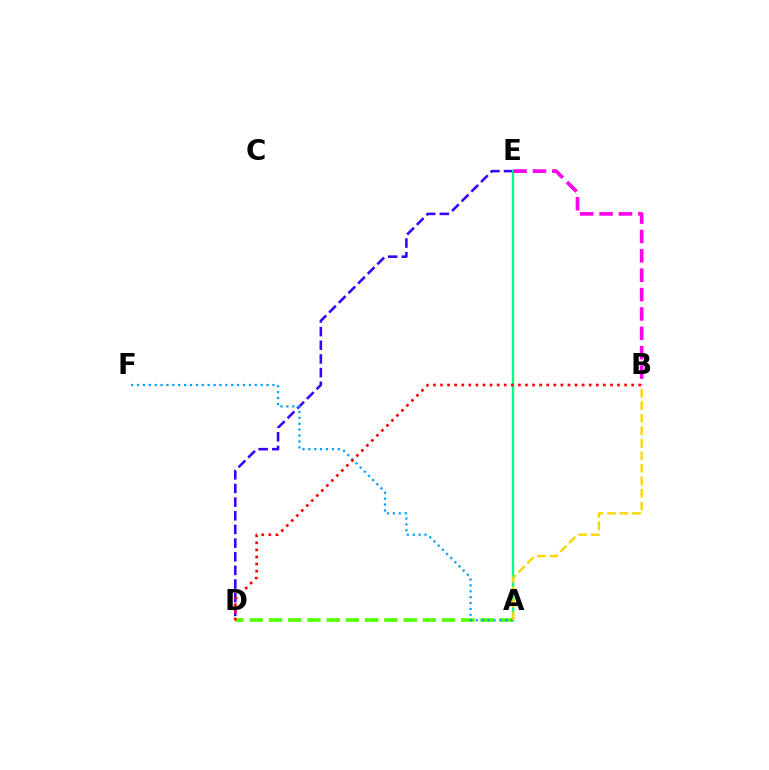{('A', 'D'): [{'color': '#4fff00', 'line_style': 'dashed', 'thickness': 2.61}], ('D', 'E'): [{'color': '#3700ff', 'line_style': 'dashed', 'thickness': 1.85}], ('A', 'E'): [{'color': '#00ff86', 'line_style': 'solid', 'thickness': 1.7}], ('B', 'E'): [{'color': '#ff00ed', 'line_style': 'dashed', 'thickness': 2.63}], ('A', 'F'): [{'color': '#009eff', 'line_style': 'dotted', 'thickness': 1.6}], ('A', 'B'): [{'color': '#ffd500', 'line_style': 'dashed', 'thickness': 1.7}], ('B', 'D'): [{'color': '#ff0000', 'line_style': 'dotted', 'thickness': 1.92}]}